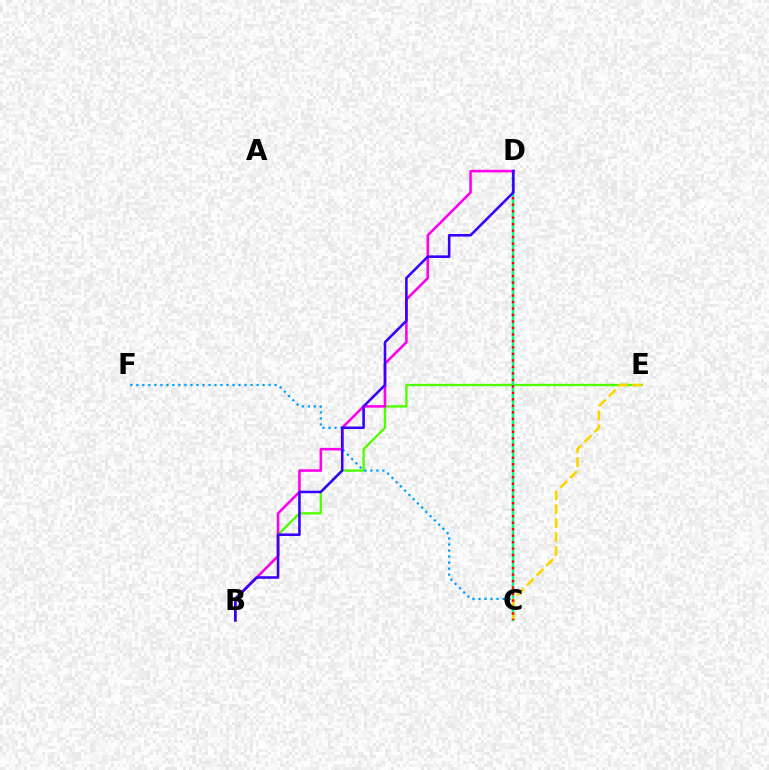{('B', 'E'): [{'color': '#4fff00', 'line_style': 'solid', 'thickness': 1.69}], ('C', 'D'): [{'color': '#00ff86', 'line_style': 'solid', 'thickness': 1.78}, {'color': '#ff0000', 'line_style': 'dotted', 'thickness': 1.76}], ('B', 'D'): [{'color': '#ff00ed', 'line_style': 'solid', 'thickness': 1.85}, {'color': '#3700ff', 'line_style': 'solid', 'thickness': 1.85}], ('C', 'F'): [{'color': '#009eff', 'line_style': 'dotted', 'thickness': 1.63}], ('C', 'E'): [{'color': '#ffd500', 'line_style': 'dashed', 'thickness': 1.89}]}